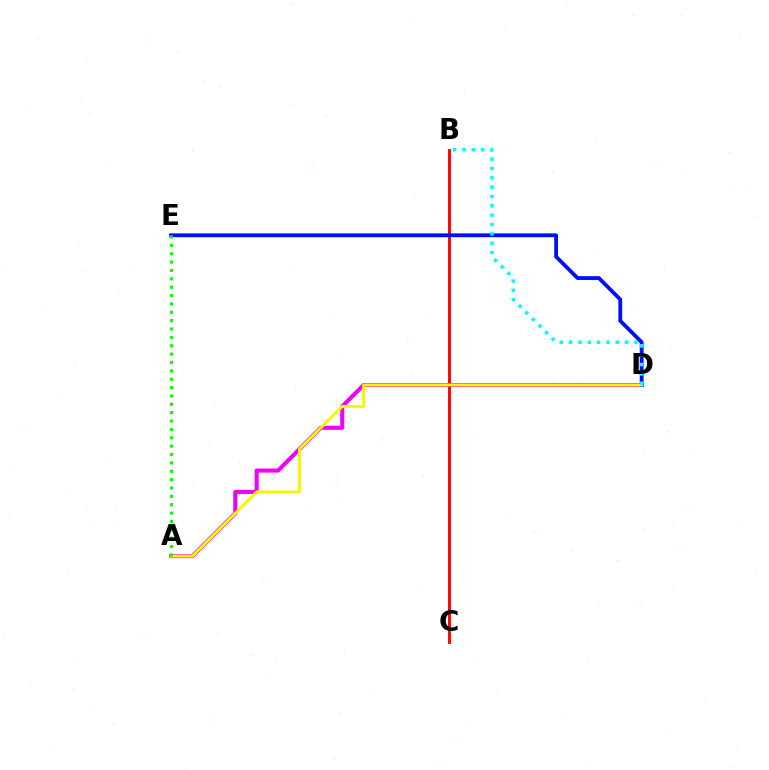{('A', 'D'): [{'color': '#ee00ff', 'line_style': 'solid', 'thickness': 2.93}, {'color': '#fcf500', 'line_style': 'solid', 'thickness': 2.14}], ('B', 'C'): [{'color': '#ff0000', 'line_style': 'solid', 'thickness': 2.09}], ('D', 'E'): [{'color': '#0010ff', 'line_style': 'solid', 'thickness': 2.74}], ('A', 'E'): [{'color': '#08ff00', 'line_style': 'dotted', 'thickness': 2.27}], ('B', 'D'): [{'color': '#00fff6', 'line_style': 'dotted', 'thickness': 2.54}]}